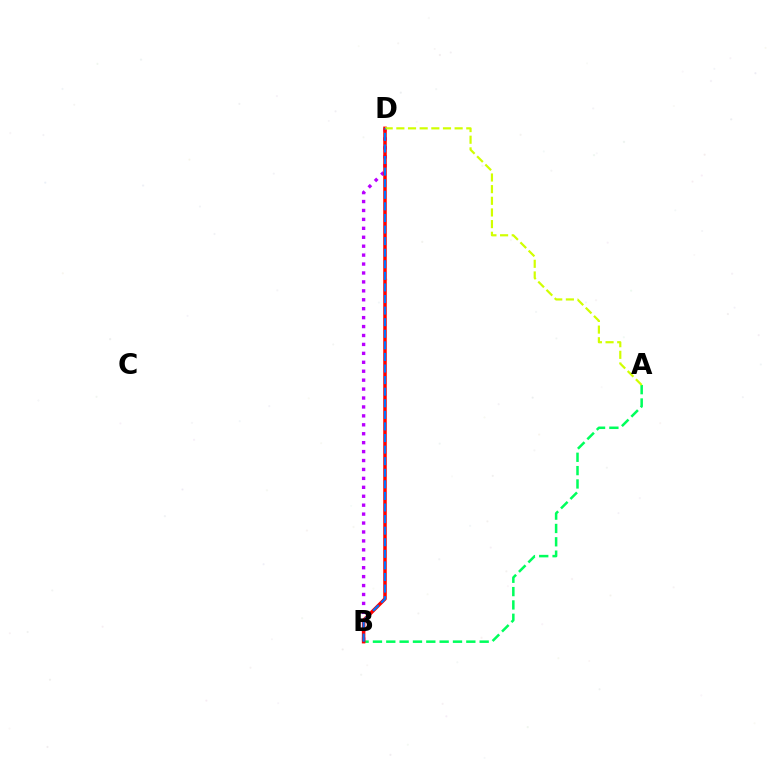{('A', 'B'): [{'color': '#00ff5c', 'line_style': 'dashed', 'thickness': 1.81}], ('B', 'D'): [{'color': '#b900ff', 'line_style': 'dotted', 'thickness': 2.43}, {'color': '#ff0000', 'line_style': 'solid', 'thickness': 2.53}, {'color': '#0074ff', 'line_style': 'dashed', 'thickness': 1.57}], ('A', 'D'): [{'color': '#d1ff00', 'line_style': 'dashed', 'thickness': 1.58}]}